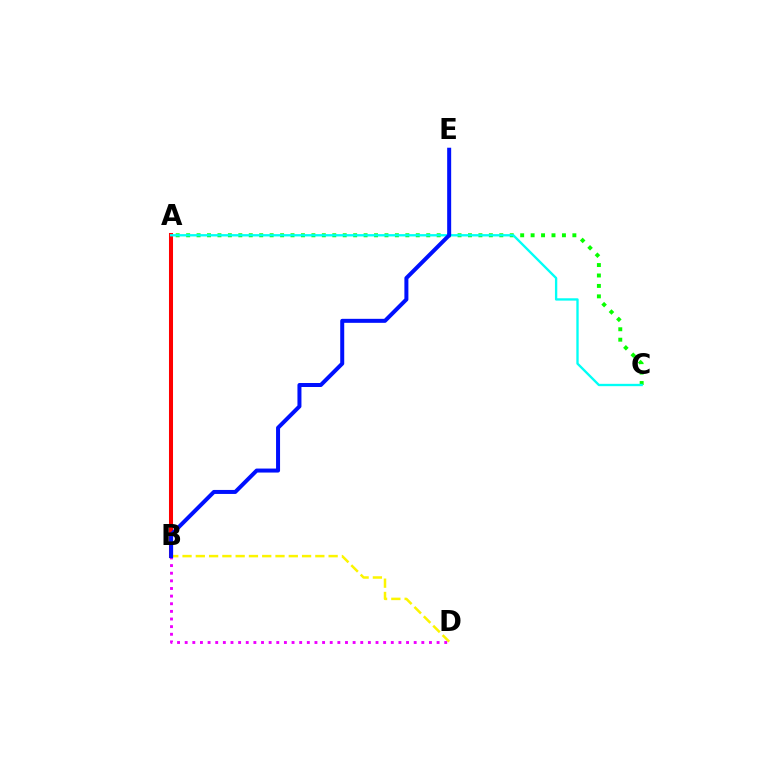{('A', 'B'): [{'color': '#ff0000', 'line_style': 'solid', 'thickness': 2.91}], ('A', 'C'): [{'color': '#08ff00', 'line_style': 'dotted', 'thickness': 2.84}, {'color': '#00fff6', 'line_style': 'solid', 'thickness': 1.68}], ('B', 'D'): [{'color': '#fcf500', 'line_style': 'dashed', 'thickness': 1.8}, {'color': '#ee00ff', 'line_style': 'dotted', 'thickness': 2.07}], ('B', 'E'): [{'color': '#0010ff', 'line_style': 'solid', 'thickness': 2.88}]}